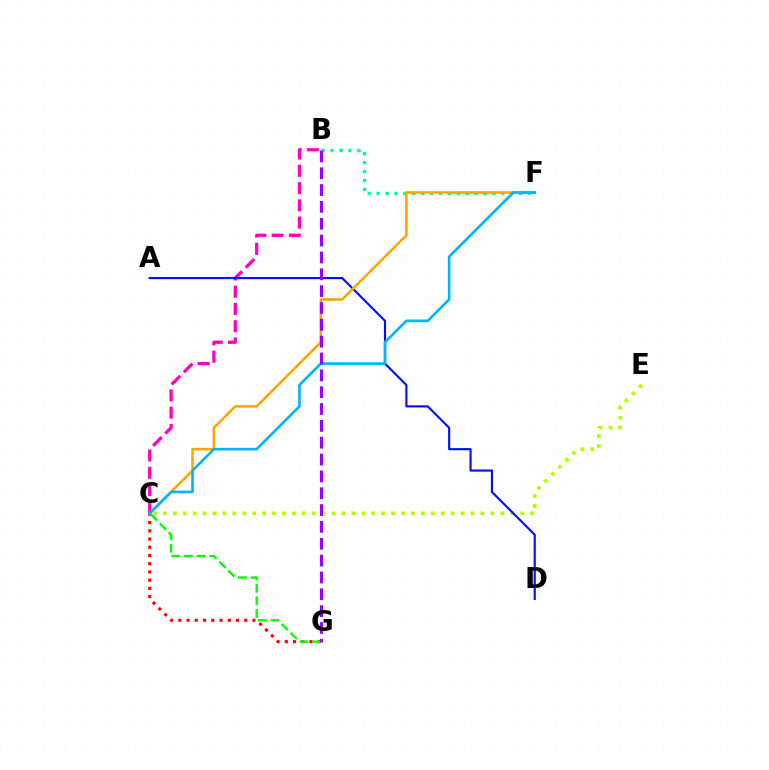{('B', 'C'): [{'color': '#ff00bd', 'line_style': 'dashed', 'thickness': 2.34}], ('C', 'E'): [{'color': '#b3ff00', 'line_style': 'dotted', 'thickness': 2.7}], ('C', 'G'): [{'color': '#ff0000', 'line_style': 'dotted', 'thickness': 2.24}, {'color': '#08ff00', 'line_style': 'dashed', 'thickness': 1.71}], ('A', 'D'): [{'color': '#0010ff', 'line_style': 'solid', 'thickness': 1.55}], ('B', 'F'): [{'color': '#00ff9d', 'line_style': 'dotted', 'thickness': 2.42}], ('C', 'F'): [{'color': '#ffa500', 'line_style': 'solid', 'thickness': 1.85}, {'color': '#00b5ff', 'line_style': 'solid', 'thickness': 1.91}], ('B', 'G'): [{'color': '#9b00ff', 'line_style': 'dashed', 'thickness': 2.29}]}